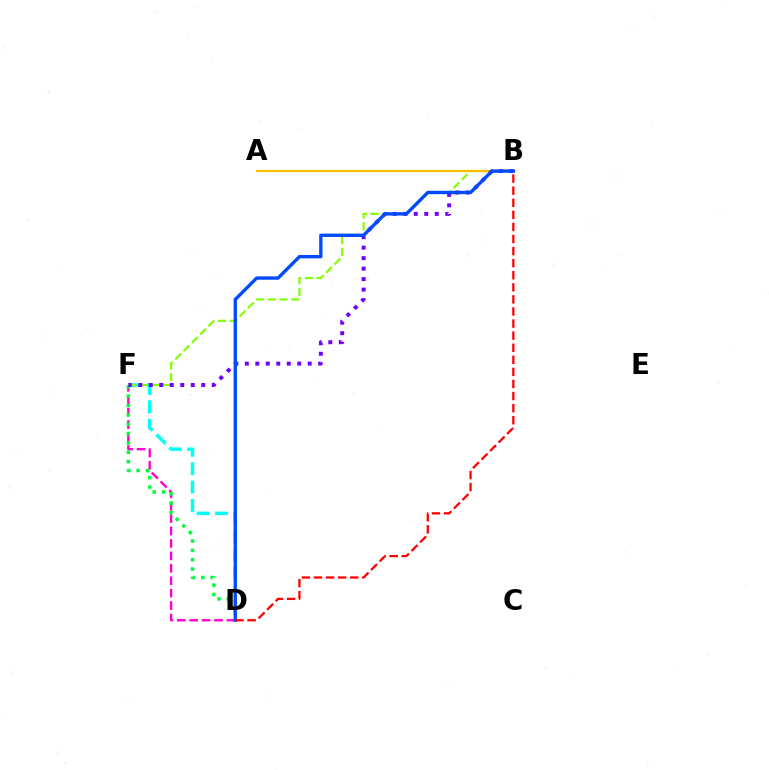{('D', 'F'): [{'color': '#ff00cf', 'line_style': 'dashed', 'thickness': 1.69}, {'color': '#00ff39', 'line_style': 'dotted', 'thickness': 2.54}, {'color': '#00fff6', 'line_style': 'dashed', 'thickness': 2.5}], ('B', 'F'): [{'color': '#84ff00', 'line_style': 'dashed', 'thickness': 1.59}, {'color': '#7200ff', 'line_style': 'dotted', 'thickness': 2.85}], ('A', 'B'): [{'color': '#ffbd00', 'line_style': 'solid', 'thickness': 1.62}], ('B', 'D'): [{'color': '#004bff', 'line_style': 'solid', 'thickness': 2.41}, {'color': '#ff0000', 'line_style': 'dashed', 'thickness': 1.64}]}